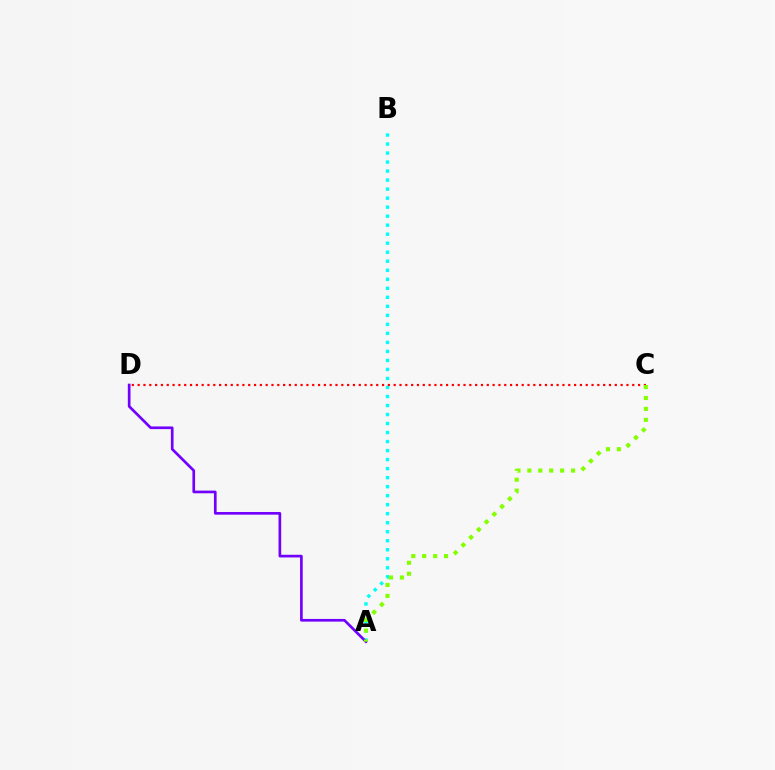{('A', 'B'): [{'color': '#00fff6', 'line_style': 'dotted', 'thickness': 2.45}], ('C', 'D'): [{'color': '#ff0000', 'line_style': 'dotted', 'thickness': 1.58}], ('A', 'D'): [{'color': '#7200ff', 'line_style': 'solid', 'thickness': 1.93}], ('A', 'C'): [{'color': '#84ff00', 'line_style': 'dotted', 'thickness': 2.97}]}